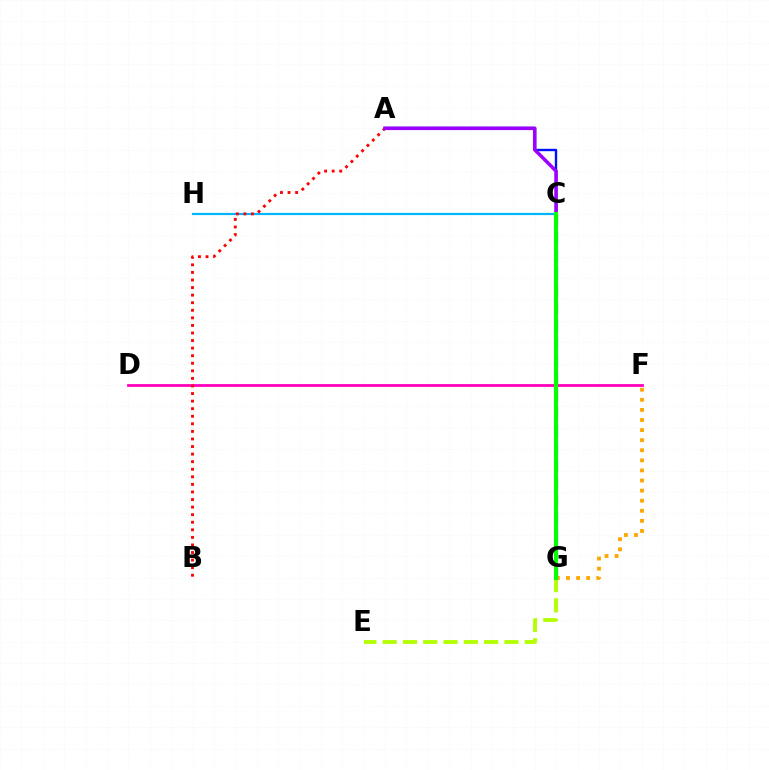{('C', 'H'): [{'color': '#00b5ff', 'line_style': 'solid', 'thickness': 1.57}], ('D', 'F'): [{'color': '#ff00bd', 'line_style': 'solid', 'thickness': 2.0}], ('F', 'G'): [{'color': '#ffa500', 'line_style': 'dotted', 'thickness': 2.74}], ('E', 'G'): [{'color': '#b3ff00', 'line_style': 'dashed', 'thickness': 2.76}], ('A', 'C'): [{'color': '#0010ff', 'line_style': 'solid', 'thickness': 1.72}, {'color': '#9b00ff', 'line_style': 'solid', 'thickness': 2.54}], ('A', 'B'): [{'color': '#ff0000', 'line_style': 'dotted', 'thickness': 2.06}], ('C', 'G'): [{'color': '#00ff9d', 'line_style': 'dashed', 'thickness': 2.38}, {'color': '#08ff00', 'line_style': 'solid', 'thickness': 2.94}]}